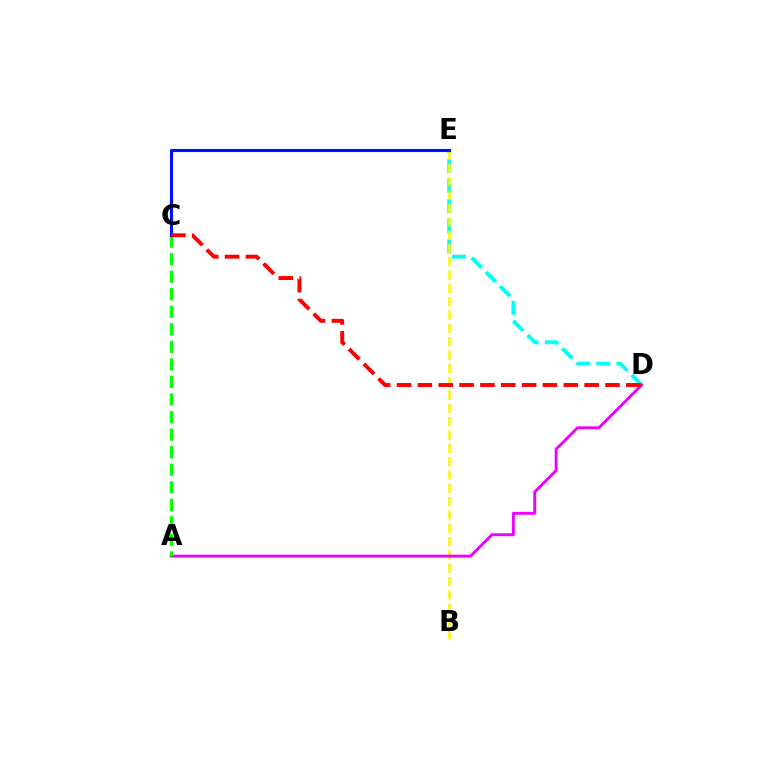{('D', 'E'): [{'color': '#00fff6', 'line_style': 'dashed', 'thickness': 2.73}], ('B', 'E'): [{'color': '#fcf500', 'line_style': 'dashed', 'thickness': 1.81}], ('A', 'D'): [{'color': '#ee00ff', 'line_style': 'solid', 'thickness': 2.09}], ('A', 'C'): [{'color': '#08ff00', 'line_style': 'dashed', 'thickness': 2.38}], ('C', 'E'): [{'color': '#0010ff', 'line_style': 'solid', 'thickness': 2.23}], ('C', 'D'): [{'color': '#ff0000', 'line_style': 'dashed', 'thickness': 2.83}]}